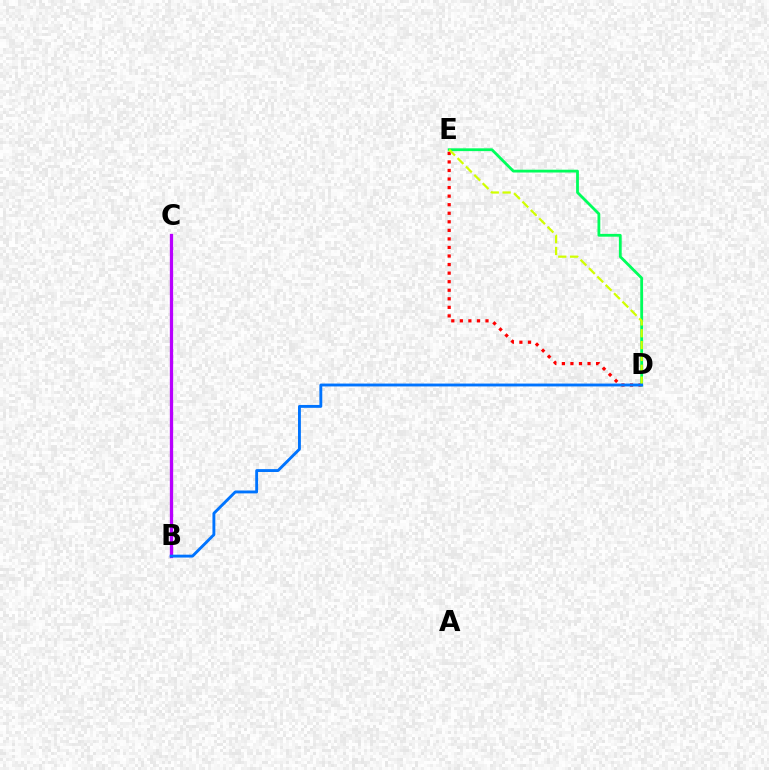{('B', 'C'): [{'color': '#b900ff', 'line_style': 'solid', 'thickness': 2.37}], ('D', 'E'): [{'color': '#ff0000', 'line_style': 'dotted', 'thickness': 2.32}, {'color': '#00ff5c', 'line_style': 'solid', 'thickness': 2.02}, {'color': '#d1ff00', 'line_style': 'dashed', 'thickness': 1.61}], ('B', 'D'): [{'color': '#0074ff', 'line_style': 'solid', 'thickness': 2.07}]}